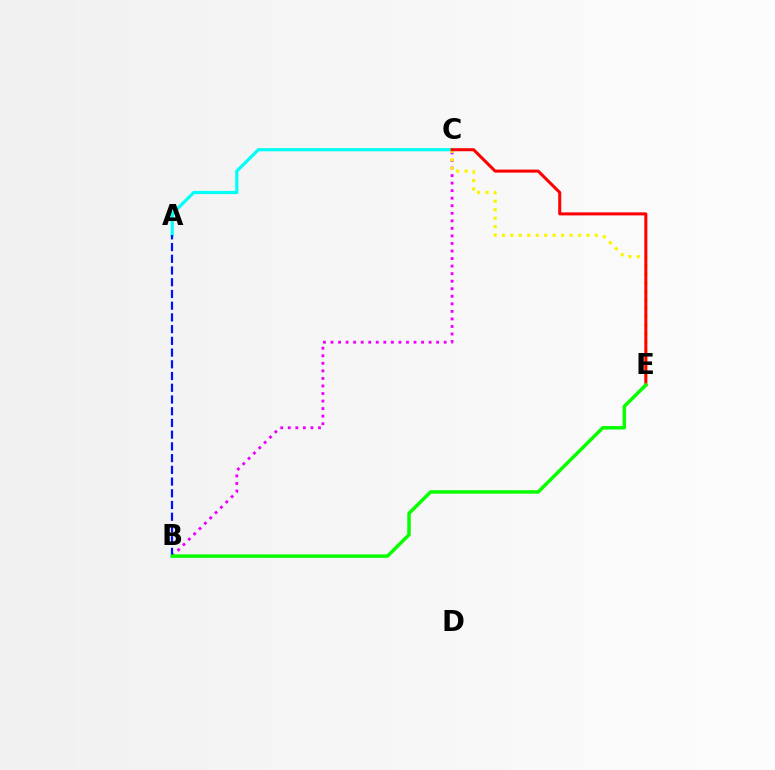{('B', 'C'): [{'color': '#ee00ff', 'line_style': 'dotted', 'thickness': 2.05}], ('A', 'C'): [{'color': '#00fff6', 'line_style': 'solid', 'thickness': 2.29}], ('C', 'E'): [{'color': '#fcf500', 'line_style': 'dotted', 'thickness': 2.3}, {'color': '#ff0000', 'line_style': 'solid', 'thickness': 2.18}], ('A', 'B'): [{'color': '#0010ff', 'line_style': 'dashed', 'thickness': 1.59}], ('B', 'E'): [{'color': '#08ff00', 'line_style': 'solid', 'thickness': 2.5}]}